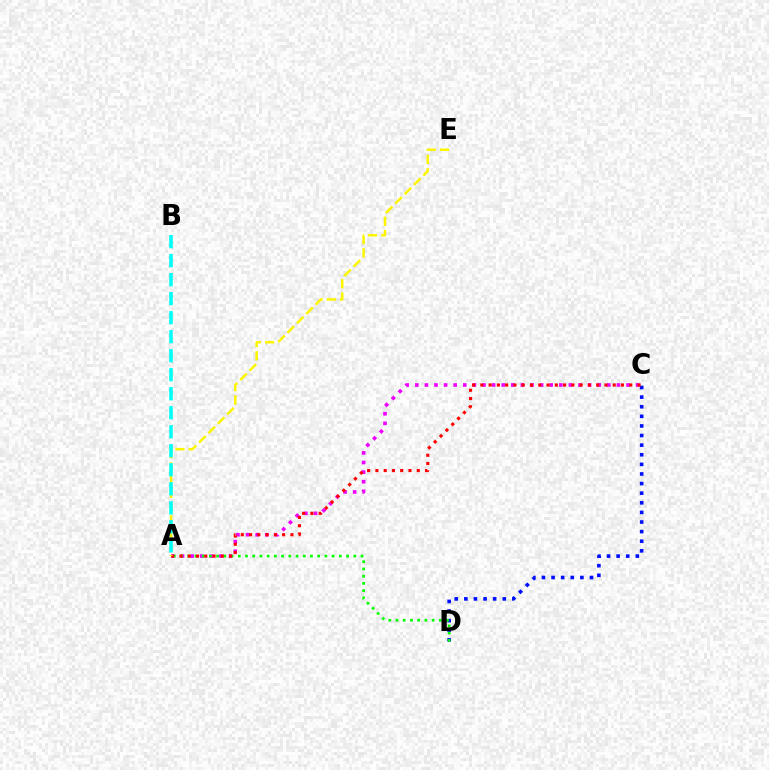{('A', 'C'): [{'color': '#ee00ff', 'line_style': 'dotted', 'thickness': 2.61}, {'color': '#ff0000', 'line_style': 'dotted', 'thickness': 2.25}], ('C', 'D'): [{'color': '#0010ff', 'line_style': 'dotted', 'thickness': 2.61}], ('A', 'D'): [{'color': '#08ff00', 'line_style': 'dotted', 'thickness': 1.96}], ('A', 'E'): [{'color': '#fcf500', 'line_style': 'dashed', 'thickness': 1.8}], ('A', 'B'): [{'color': '#00fff6', 'line_style': 'dashed', 'thickness': 2.58}]}